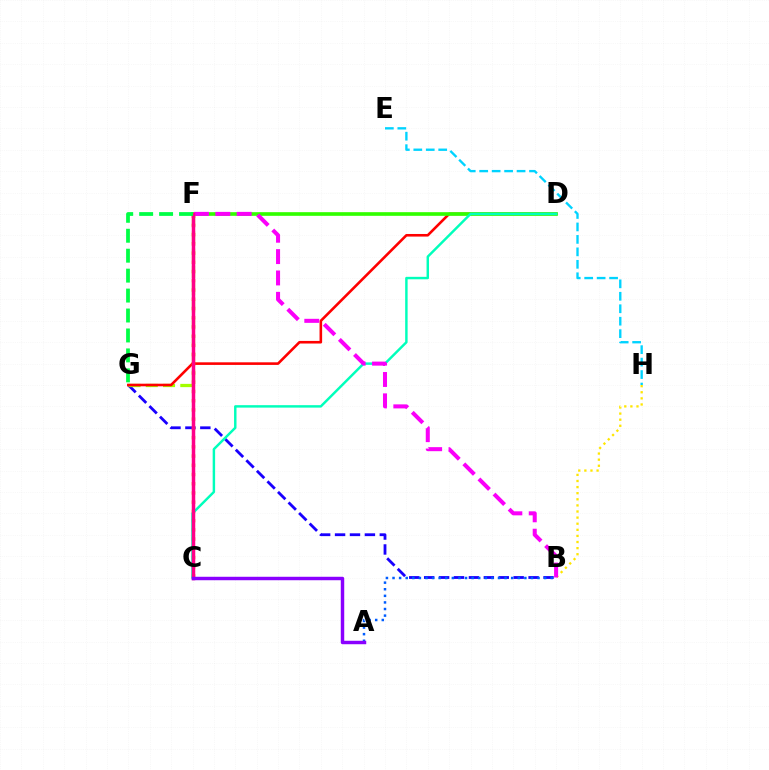{('B', 'G'): [{'color': '#1900ff', 'line_style': 'dashed', 'thickness': 2.03}], ('F', 'G'): [{'color': '#a2ff00', 'line_style': 'dashed', 'thickness': 2.35}, {'color': '#00ff45', 'line_style': 'dashed', 'thickness': 2.71}], ('D', 'G'): [{'color': '#ff0000', 'line_style': 'solid', 'thickness': 1.87}], ('D', 'F'): [{'color': '#31ff00', 'line_style': 'solid', 'thickness': 2.63}], ('A', 'B'): [{'color': '#005dff', 'line_style': 'dotted', 'thickness': 1.79}], ('C', 'F'): [{'color': '#ff7000', 'line_style': 'dotted', 'thickness': 2.51}, {'color': '#ff0088', 'line_style': 'solid', 'thickness': 2.52}], ('C', 'D'): [{'color': '#00ffbb', 'line_style': 'solid', 'thickness': 1.76}], ('B', 'H'): [{'color': '#ffe600', 'line_style': 'dotted', 'thickness': 1.66}], ('B', 'F'): [{'color': '#fa00f9', 'line_style': 'dashed', 'thickness': 2.9}], ('E', 'H'): [{'color': '#00d3ff', 'line_style': 'dashed', 'thickness': 1.69}], ('A', 'C'): [{'color': '#8a00ff', 'line_style': 'solid', 'thickness': 2.49}]}